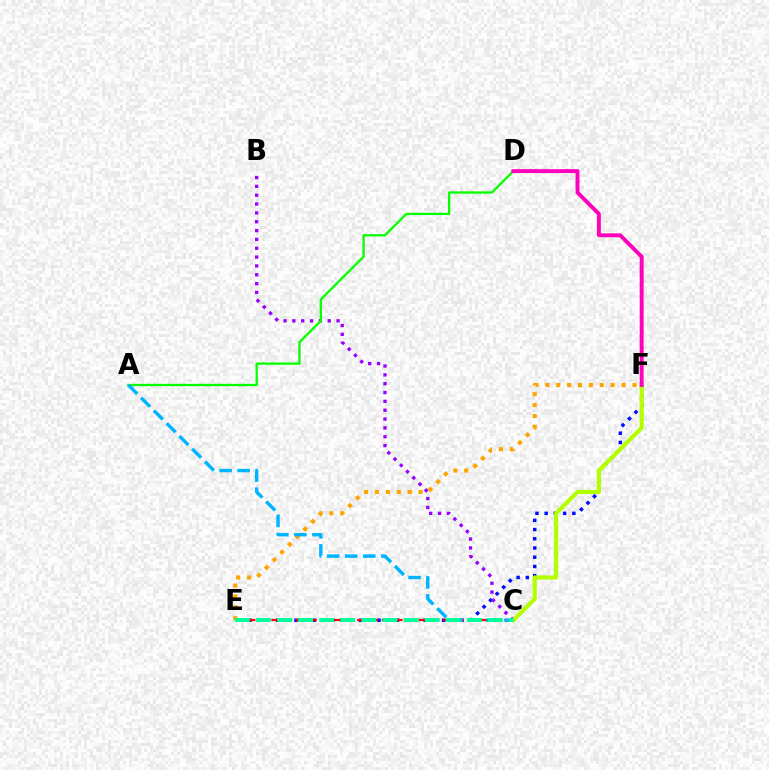{('E', 'F'): [{'color': '#0010ff', 'line_style': 'dotted', 'thickness': 2.51}, {'color': '#ffa500', 'line_style': 'dotted', 'thickness': 2.96}], ('B', 'C'): [{'color': '#9b00ff', 'line_style': 'dotted', 'thickness': 2.4}], ('A', 'D'): [{'color': '#08ff00', 'line_style': 'solid', 'thickness': 1.66}], ('C', 'E'): [{'color': '#ff0000', 'line_style': 'dashed', 'thickness': 1.67}, {'color': '#00ff9d', 'line_style': 'dashed', 'thickness': 2.86}], ('C', 'F'): [{'color': '#b3ff00', 'line_style': 'solid', 'thickness': 2.98}], ('A', 'C'): [{'color': '#00b5ff', 'line_style': 'dashed', 'thickness': 2.45}], ('D', 'F'): [{'color': '#ff00bd', 'line_style': 'solid', 'thickness': 2.82}]}